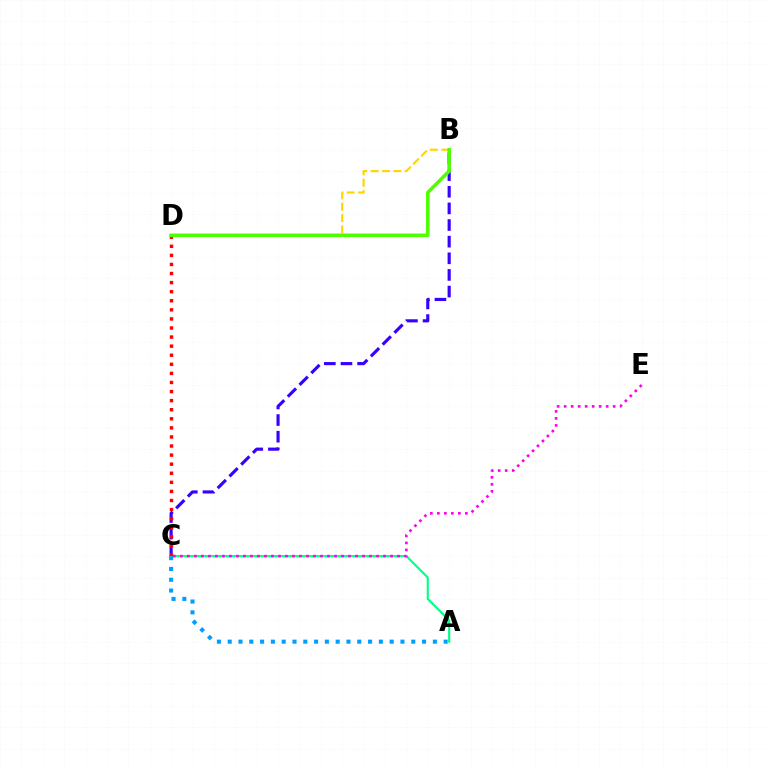{('A', 'C'): [{'color': '#00ff86', 'line_style': 'solid', 'thickness': 1.53}, {'color': '#009eff', 'line_style': 'dotted', 'thickness': 2.93}], ('B', 'C'): [{'color': '#3700ff', 'line_style': 'dashed', 'thickness': 2.26}], ('C', 'D'): [{'color': '#ff0000', 'line_style': 'dotted', 'thickness': 2.47}], ('B', 'D'): [{'color': '#ffd500', 'line_style': 'dashed', 'thickness': 1.54}, {'color': '#4fff00', 'line_style': 'solid', 'thickness': 2.55}], ('C', 'E'): [{'color': '#ff00ed', 'line_style': 'dotted', 'thickness': 1.9}]}